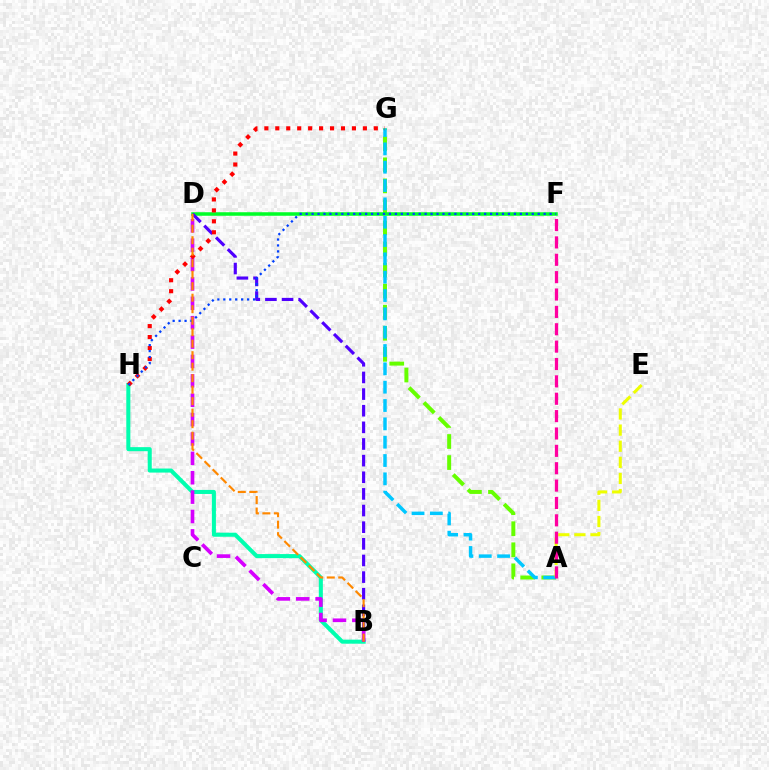{('A', 'G'): [{'color': '#66ff00', 'line_style': 'dashed', 'thickness': 2.86}, {'color': '#00c7ff', 'line_style': 'dashed', 'thickness': 2.49}], ('B', 'H'): [{'color': '#00ffaf', 'line_style': 'solid', 'thickness': 2.91}], ('A', 'E'): [{'color': '#eeff00', 'line_style': 'dashed', 'thickness': 2.19}], ('D', 'F'): [{'color': '#00ff27', 'line_style': 'solid', 'thickness': 2.55}], ('B', 'D'): [{'color': '#4f00ff', 'line_style': 'dashed', 'thickness': 2.26}, {'color': '#d600ff', 'line_style': 'dashed', 'thickness': 2.63}, {'color': '#ff8800', 'line_style': 'dashed', 'thickness': 1.56}], ('G', 'H'): [{'color': '#ff0000', 'line_style': 'dotted', 'thickness': 2.97}], ('F', 'H'): [{'color': '#003fff', 'line_style': 'dotted', 'thickness': 1.62}], ('A', 'F'): [{'color': '#ff00a0', 'line_style': 'dashed', 'thickness': 2.36}]}